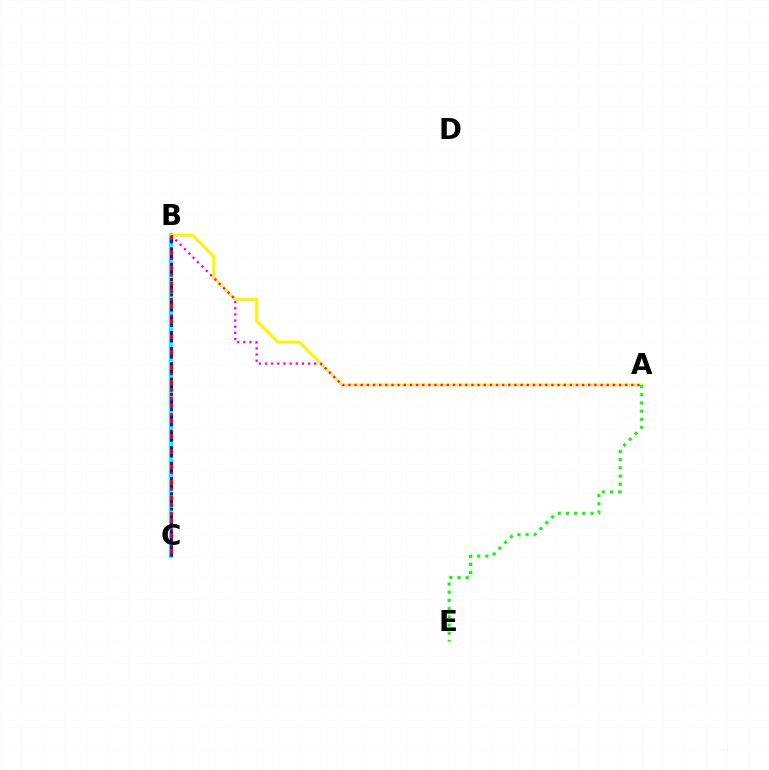{('B', 'C'): [{'color': '#00fff6', 'line_style': 'solid', 'thickness': 2.9}, {'color': '#ff0000', 'line_style': 'dashed', 'thickness': 2.24}, {'color': '#0010ff', 'line_style': 'dotted', 'thickness': 2.08}], ('A', 'B'): [{'color': '#fcf500', 'line_style': 'solid', 'thickness': 2.18}, {'color': '#ee00ff', 'line_style': 'dotted', 'thickness': 1.67}], ('A', 'E'): [{'color': '#08ff00', 'line_style': 'dotted', 'thickness': 2.23}]}